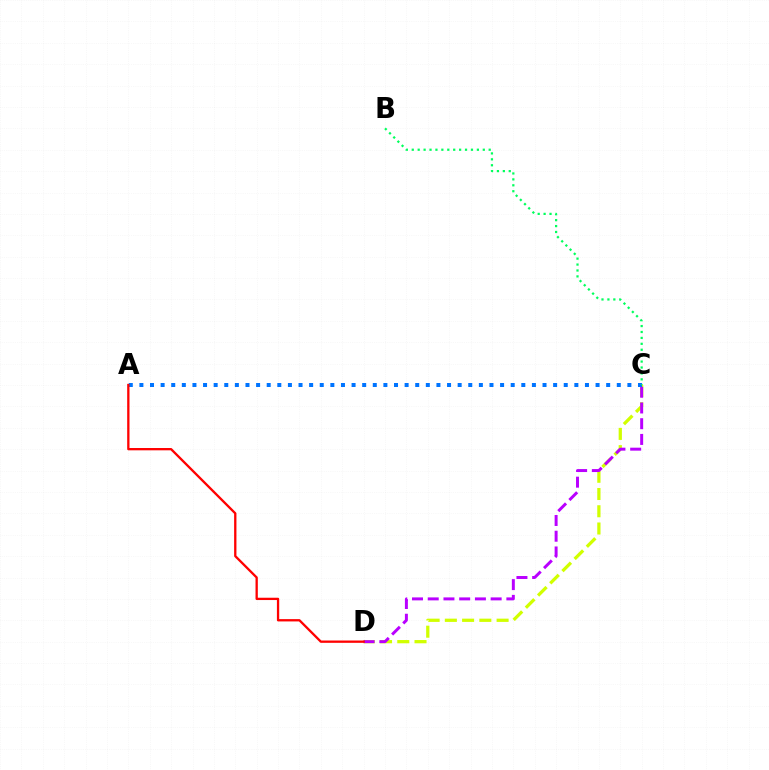{('C', 'D'): [{'color': '#d1ff00', 'line_style': 'dashed', 'thickness': 2.34}, {'color': '#b900ff', 'line_style': 'dashed', 'thickness': 2.14}], ('A', 'C'): [{'color': '#0074ff', 'line_style': 'dotted', 'thickness': 2.88}], ('B', 'C'): [{'color': '#00ff5c', 'line_style': 'dotted', 'thickness': 1.61}], ('A', 'D'): [{'color': '#ff0000', 'line_style': 'solid', 'thickness': 1.66}]}